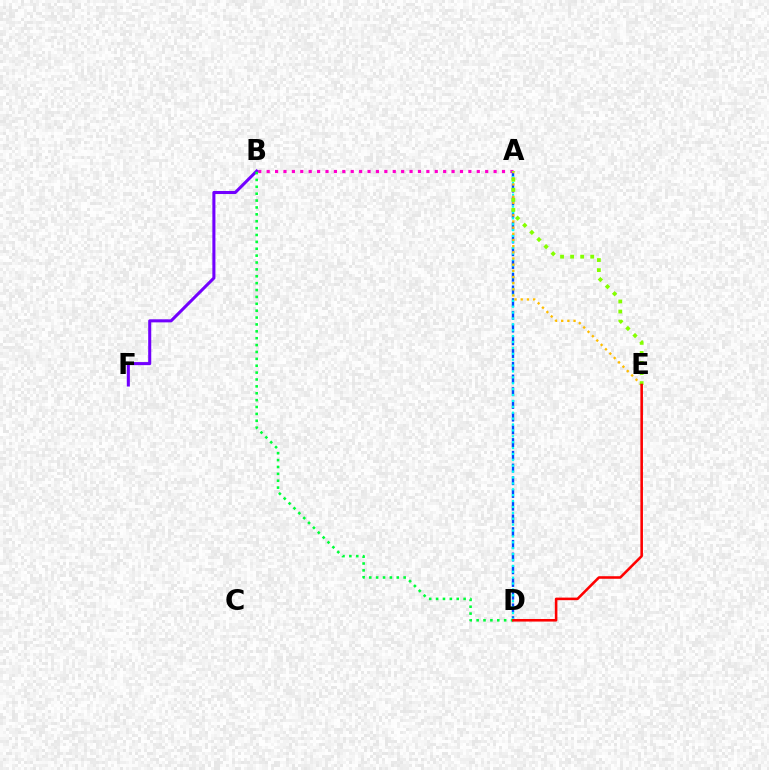{('A', 'B'): [{'color': '#ff00cf', 'line_style': 'dotted', 'thickness': 2.28}], ('A', 'D'): [{'color': '#004bff', 'line_style': 'dashed', 'thickness': 1.73}, {'color': '#00fff6', 'line_style': 'dotted', 'thickness': 1.6}], ('A', 'E'): [{'color': '#ffbd00', 'line_style': 'dotted', 'thickness': 1.68}, {'color': '#84ff00', 'line_style': 'dotted', 'thickness': 2.73}], ('B', 'F'): [{'color': '#7200ff', 'line_style': 'solid', 'thickness': 2.2}], ('B', 'D'): [{'color': '#00ff39', 'line_style': 'dotted', 'thickness': 1.87}], ('D', 'E'): [{'color': '#ff0000', 'line_style': 'solid', 'thickness': 1.85}]}